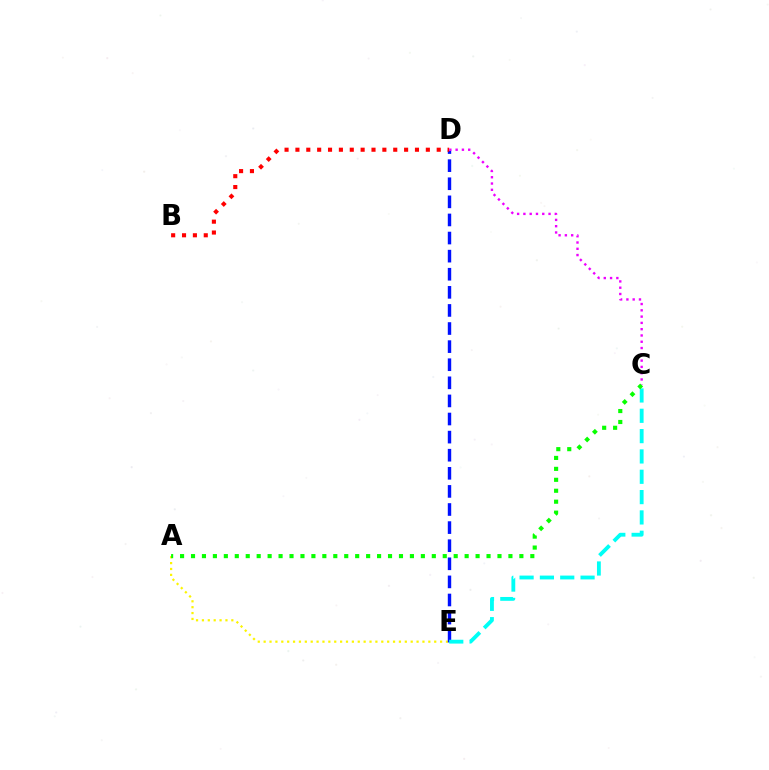{('A', 'E'): [{'color': '#fcf500', 'line_style': 'dotted', 'thickness': 1.6}], ('D', 'E'): [{'color': '#0010ff', 'line_style': 'dashed', 'thickness': 2.46}], ('B', 'D'): [{'color': '#ff0000', 'line_style': 'dotted', 'thickness': 2.95}], ('C', 'E'): [{'color': '#00fff6', 'line_style': 'dashed', 'thickness': 2.76}], ('C', 'D'): [{'color': '#ee00ff', 'line_style': 'dotted', 'thickness': 1.71}], ('A', 'C'): [{'color': '#08ff00', 'line_style': 'dotted', 'thickness': 2.97}]}